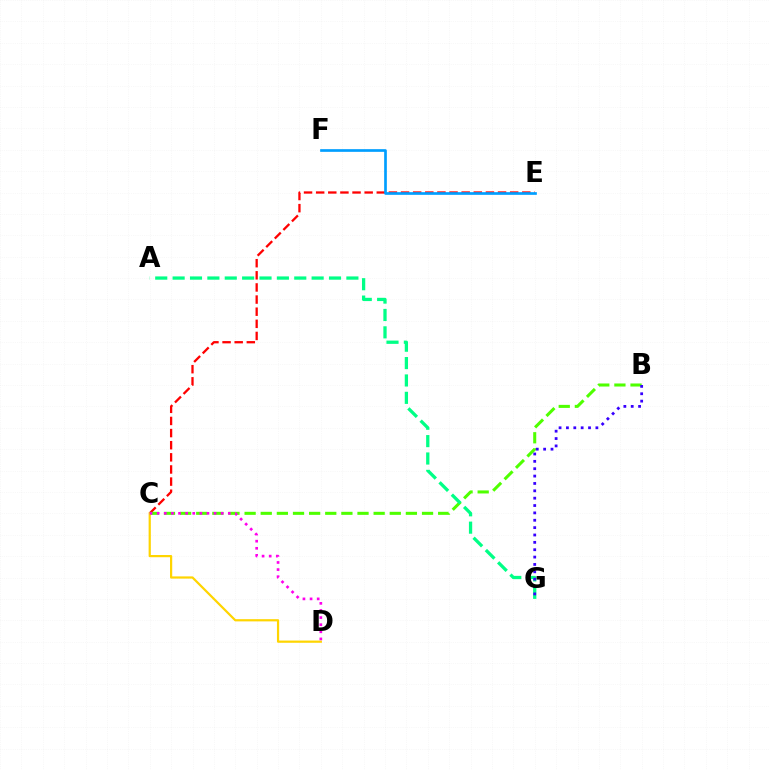{('C', 'E'): [{'color': '#ff0000', 'line_style': 'dashed', 'thickness': 1.65}], ('B', 'C'): [{'color': '#4fff00', 'line_style': 'dashed', 'thickness': 2.19}], ('C', 'D'): [{'color': '#ffd500', 'line_style': 'solid', 'thickness': 1.59}, {'color': '#ff00ed', 'line_style': 'dotted', 'thickness': 1.93}], ('E', 'F'): [{'color': '#009eff', 'line_style': 'solid', 'thickness': 1.93}], ('A', 'G'): [{'color': '#00ff86', 'line_style': 'dashed', 'thickness': 2.36}], ('B', 'G'): [{'color': '#3700ff', 'line_style': 'dotted', 'thickness': 2.0}]}